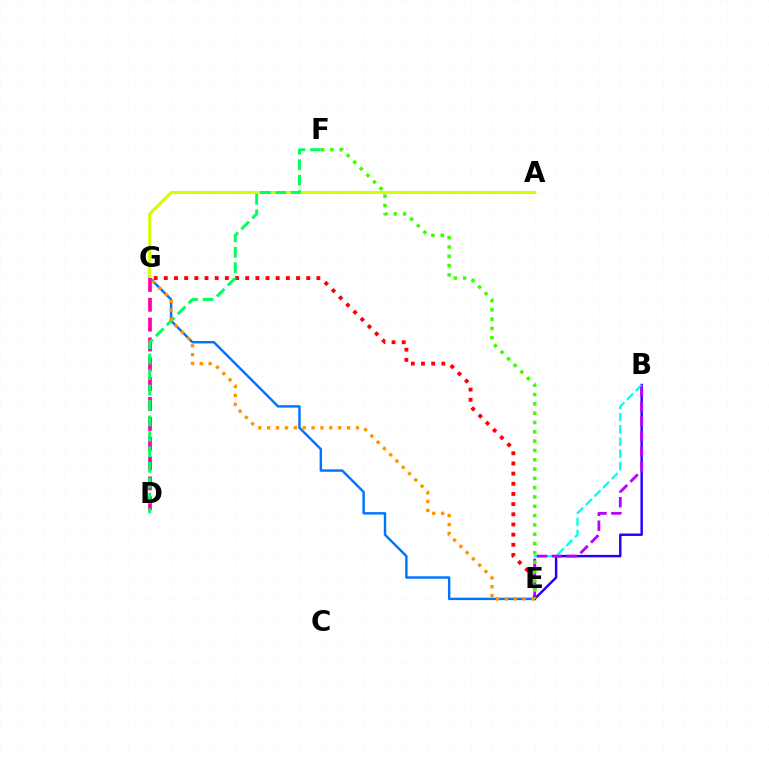{('E', 'G'): [{'color': '#0074ff', 'line_style': 'solid', 'thickness': 1.75}, {'color': '#ff0000', 'line_style': 'dotted', 'thickness': 2.76}, {'color': '#ff9400', 'line_style': 'dotted', 'thickness': 2.41}], ('A', 'G'): [{'color': '#d1ff00', 'line_style': 'solid', 'thickness': 2.22}], ('B', 'E'): [{'color': '#2500ff', 'line_style': 'solid', 'thickness': 1.77}, {'color': '#00fff6', 'line_style': 'dashed', 'thickness': 1.66}, {'color': '#b900ff', 'line_style': 'dashed', 'thickness': 2.03}], ('D', 'G'): [{'color': '#ff00ac', 'line_style': 'dashed', 'thickness': 2.7}], ('D', 'F'): [{'color': '#00ff5c', 'line_style': 'dashed', 'thickness': 2.1}], ('E', 'F'): [{'color': '#3dff00', 'line_style': 'dotted', 'thickness': 2.53}]}